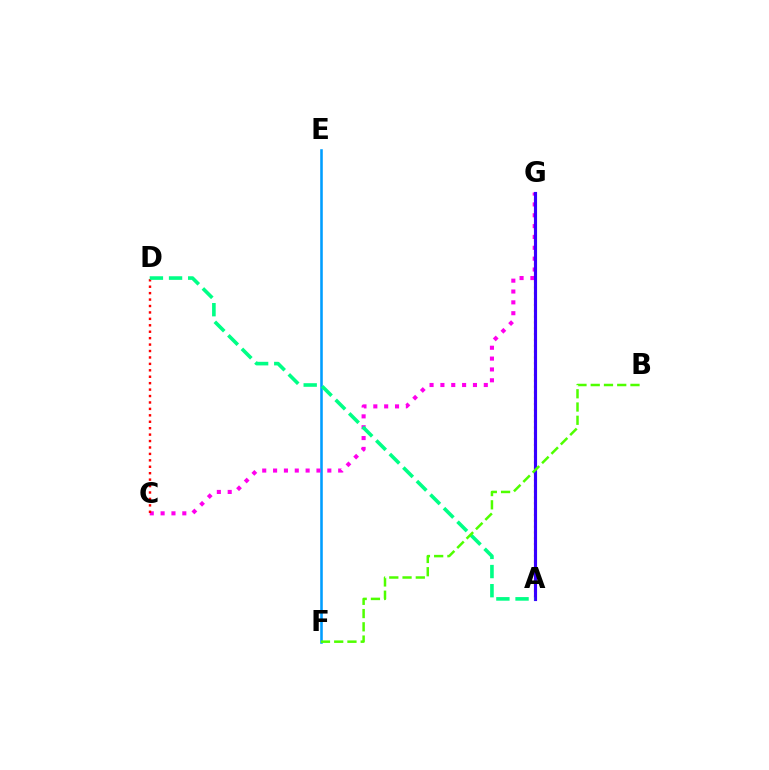{('E', 'F'): [{'color': '#009eff', 'line_style': 'solid', 'thickness': 1.85}], ('A', 'G'): [{'color': '#ffd500', 'line_style': 'dotted', 'thickness': 1.58}, {'color': '#3700ff', 'line_style': 'solid', 'thickness': 2.25}], ('C', 'G'): [{'color': '#ff00ed', 'line_style': 'dotted', 'thickness': 2.95}], ('C', 'D'): [{'color': '#ff0000', 'line_style': 'dotted', 'thickness': 1.75}], ('A', 'D'): [{'color': '#00ff86', 'line_style': 'dashed', 'thickness': 2.6}], ('B', 'F'): [{'color': '#4fff00', 'line_style': 'dashed', 'thickness': 1.8}]}